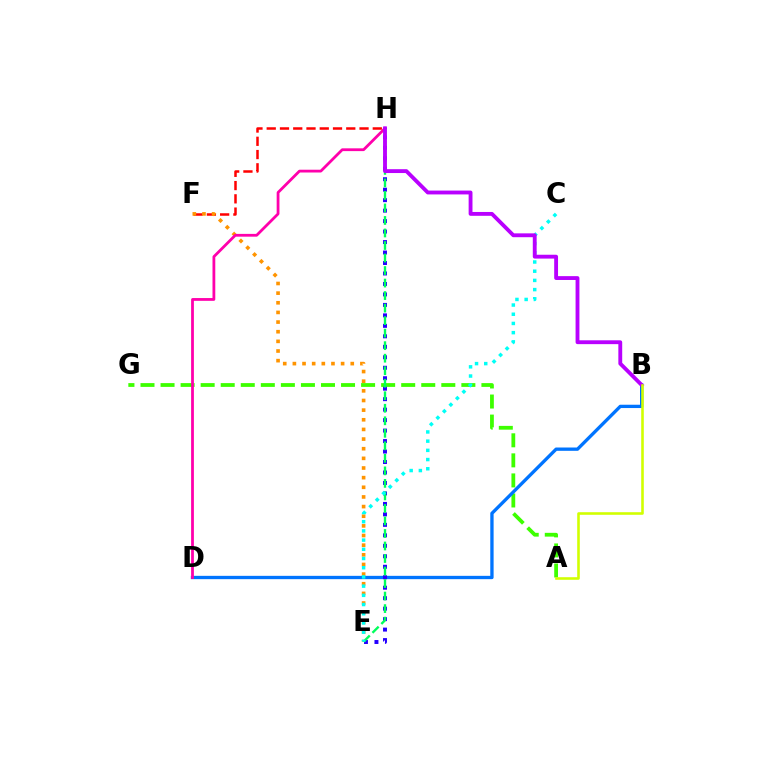{('F', 'H'): [{'color': '#ff0000', 'line_style': 'dashed', 'thickness': 1.8}], ('A', 'G'): [{'color': '#3dff00', 'line_style': 'dashed', 'thickness': 2.72}], ('B', 'D'): [{'color': '#0074ff', 'line_style': 'solid', 'thickness': 2.39}], ('E', 'H'): [{'color': '#2500ff', 'line_style': 'dotted', 'thickness': 2.85}, {'color': '#00ff5c', 'line_style': 'dashed', 'thickness': 1.7}], ('E', 'F'): [{'color': '#ff9400', 'line_style': 'dotted', 'thickness': 2.62}], ('C', 'E'): [{'color': '#00fff6', 'line_style': 'dotted', 'thickness': 2.5}], ('D', 'H'): [{'color': '#ff00ac', 'line_style': 'solid', 'thickness': 2.0}], ('B', 'H'): [{'color': '#b900ff', 'line_style': 'solid', 'thickness': 2.77}], ('A', 'B'): [{'color': '#d1ff00', 'line_style': 'solid', 'thickness': 1.87}]}